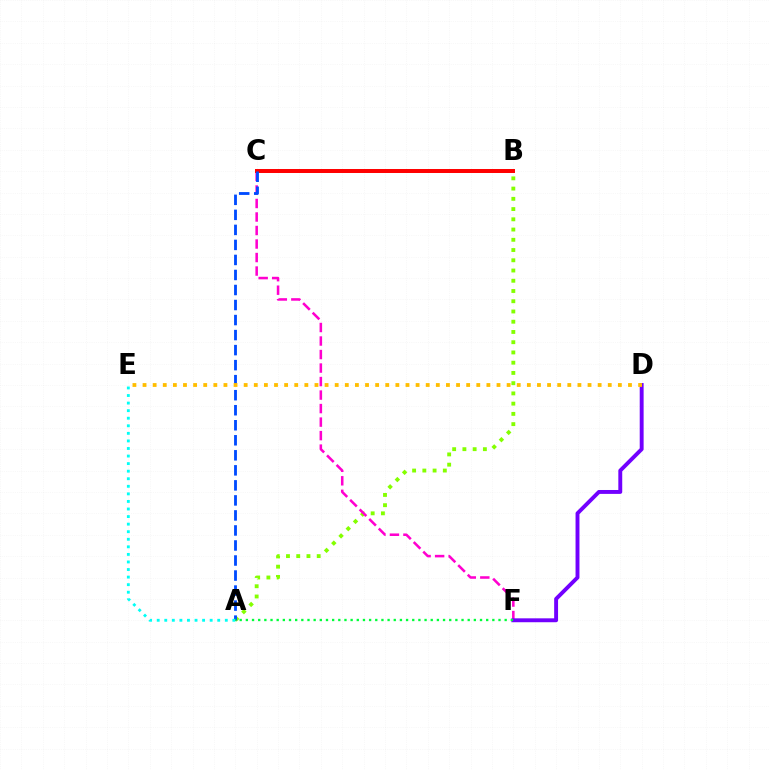{('A', 'B'): [{'color': '#84ff00', 'line_style': 'dotted', 'thickness': 2.78}], ('C', 'F'): [{'color': '#ff00cf', 'line_style': 'dashed', 'thickness': 1.84}], ('B', 'C'): [{'color': '#ff0000', 'line_style': 'solid', 'thickness': 2.86}], ('A', 'C'): [{'color': '#004bff', 'line_style': 'dashed', 'thickness': 2.04}], ('D', 'F'): [{'color': '#7200ff', 'line_style': 'solid', 'thickness': 2.81}], ('A', 'E'): [{'color': '#00fff6', 'line_style': 'dotted', 'thickness': 2.06}], ('D', 'E'): [{'color': '#ffbd00', 'line_style': 'dotted', 'thickness': 2.75}], ('A', 'F'): [{'color': '#00ff39', 'line_style': 'dotted', 'thickness': 1.67}]}